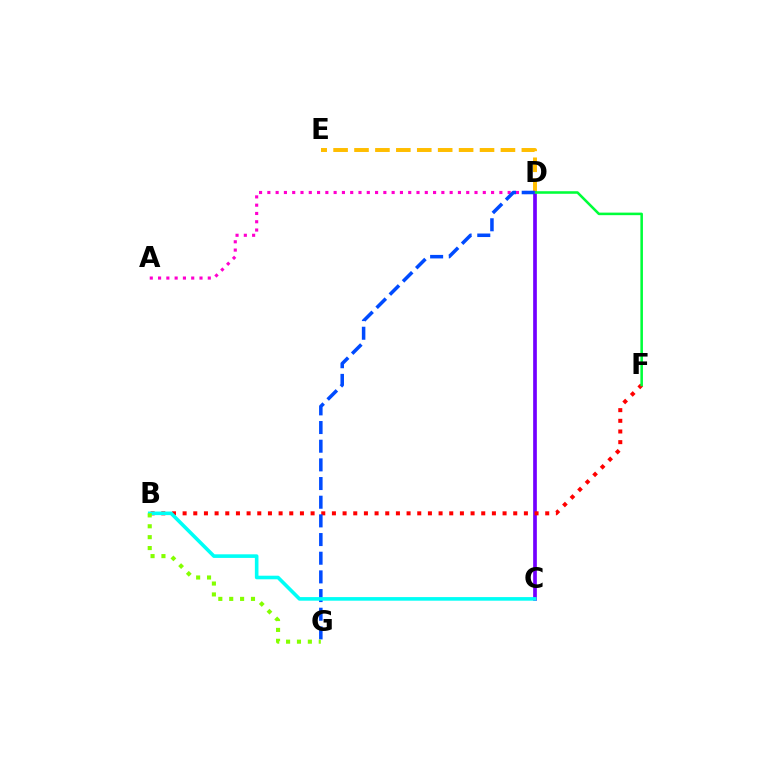{('D', 'E'): [{'color': '#ffbd00', 'line_style': 'dashed', 'thickness': 2.84}], ('C', 'D'): [{'color': '#7200ff', 'line_style': 'solid', 'thickness': 2.65}], ('B', 'F'): [{'color': '#ff0000', 'line_style': 'dotted', 'thickness': 2.9}], ('D', 'F'): [{'color': '#00ff39', 'line_style': 'solid', 'thickness': 1.84}], ('A', 'D'): [{'color': '#ff00cf', 'line_style': 'dotted', 'thickness': 2.25}], ('D', 'G'): [{'color': '#004bff', 'line_style': 'dashed', 'thickness': 2.54}], ('B', 'C'): [{'color': '#00fff6', 'line_style': 'solid', 'thickness': 2.59}], ('B', 'G'): [{'color': '#84ff00', 'line_style': 'dotted', 'thickness': 2.96}]}